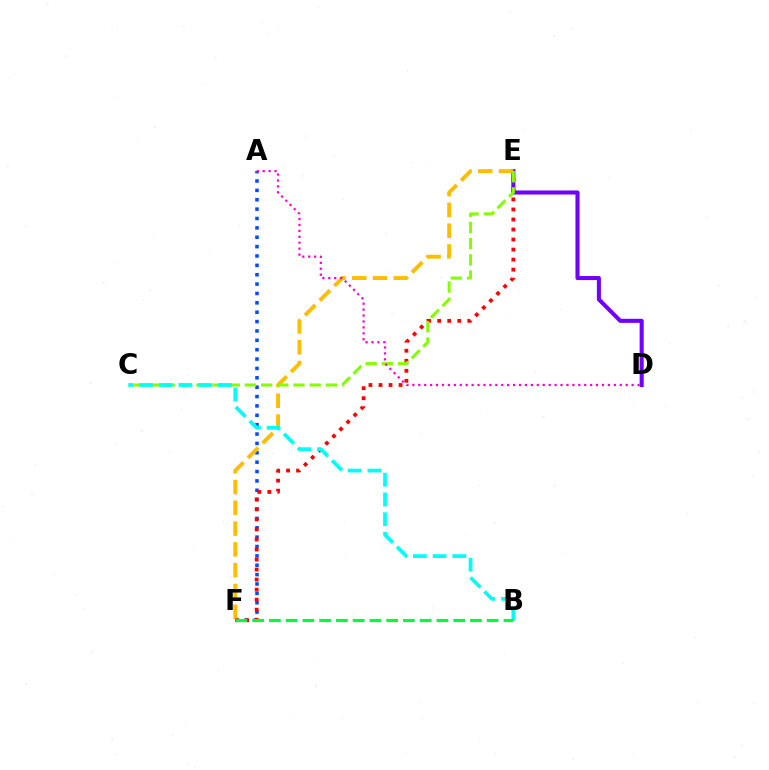{('A', 'F'): [{'color': '#004bff', 'line_style': 'dotted', 'thickness': 2.55}], ('D', 'E'): [{'color': '#7200ff', 'line_style': 'solid', 'thickness': 2.93}], ('E', 'F'): [{'color': '#ffbd00', 'line_style': 'dashed', 'thickness': 2.82}, {'color': '#ff0000', 'line_style': 'dotted', 'thickness': 2.73}], ('C', 'E'): [{'color': '#84ff00', 'line_style': 'dashed', 'thickness': 2.2}], ('A', 'D'): [{'color': '#ff00cf', 'line_style': 'dotted', 'thickness': 1.61}], ('B', 'C'): [{'color': '#00fff6', 'line_style': 'dashed', 'thickness': 2.68}], ('B', 'F'): [{'color': '#00ff39', 'line_style': 'dashed', 'thickness': 2.28}]}